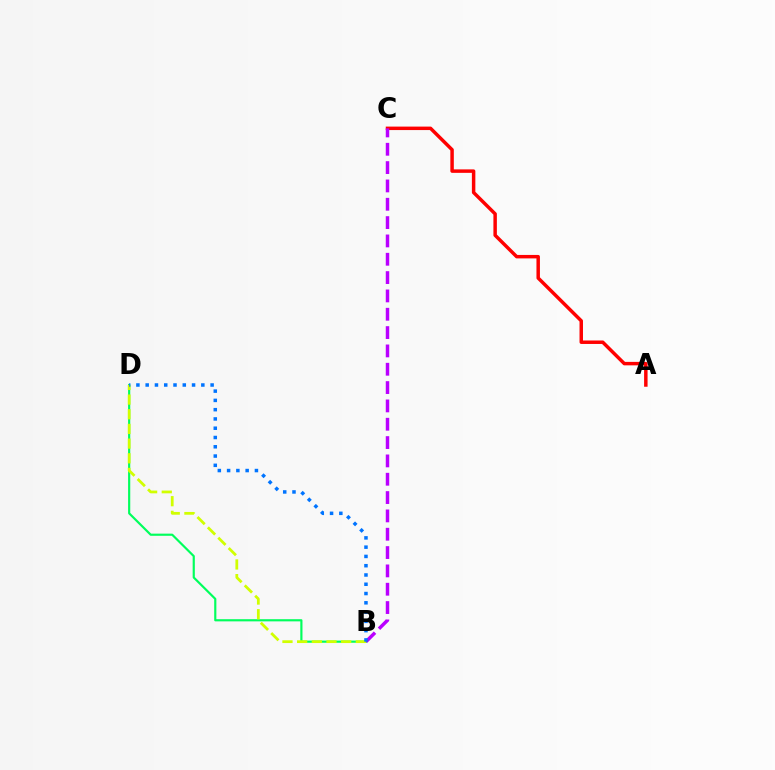{('A', 'C'): [{'color': '#ff0000', 'line_style': 'solid', 'thickness': 2.5}], ('B', 'D'): [{'color': '#00ff5c', 'line_style': 'solid', 'thickness': 1.56}, {'color': '#d1ff00', 'line_style': 'dashed', 'thickness': 1.99}, {'color': '#0074ff', 'line_style': 'dotted', 'thickness': 2.52}], ('B', 'C'): [{'color': '#b900ff', 'line_style': 'dashed', 'thickness': 2.49}]}